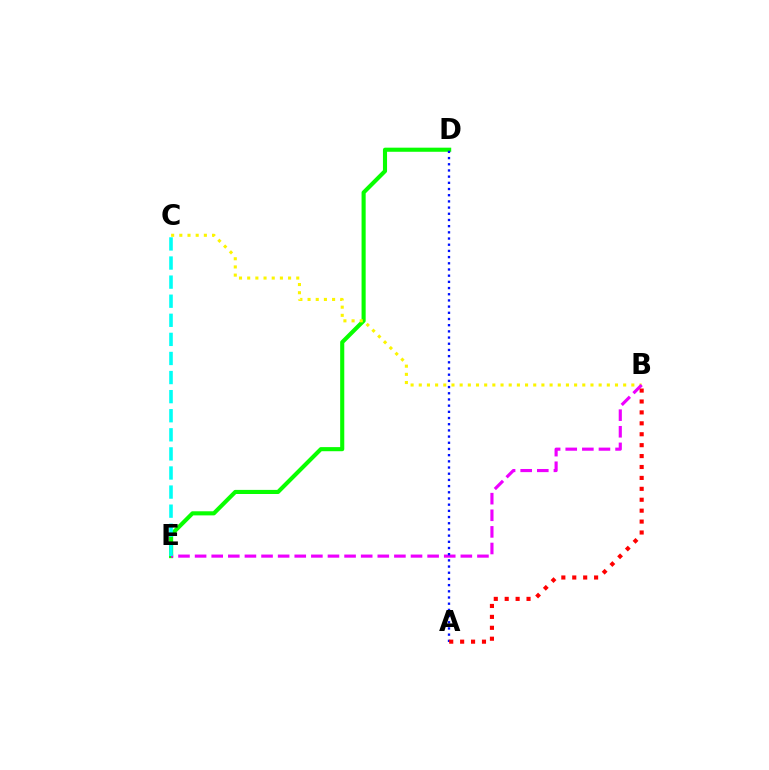{('D', 'E'): [{'color': '#08ff00', 'line_style': 'solid', 'thickness': 2.95}], ('B', 'C'): [{'color': '#fcf500', 'line_style': 'dotted', 'thickness': 2.22}], ('B', 'E'): [{'color': '#ee00ff', 'line_style': 'dashed', 'thickness': 2.26}], ('A', 'D'): [{'color': '#0010ff', 'line_style': 'dotted', 'thickness': 1.68}], ('A', 'B'): [{'color': '#ff0000', 'line_style': 'dotted', 'thickness': 2.97}], ('C', 'E'): [{'color': '#00fff6', 'line_style': 'dashed', 'thickness': 2.59}]}